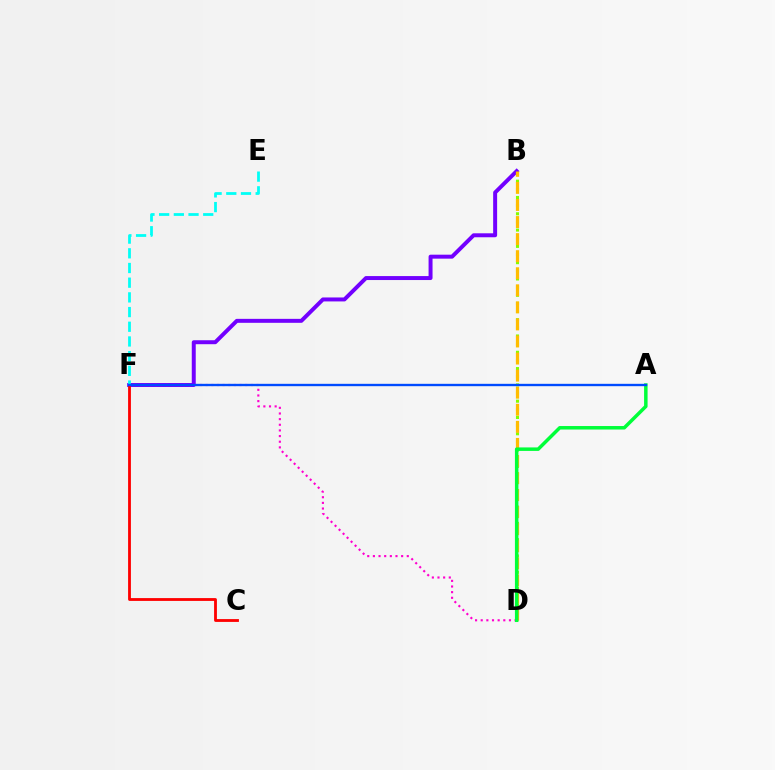{('B', 'D'): [{'color': '#84ff00', 'line_style': 'dotted', 'thickness': 2.21}, {'color': '#ffbd00', 'line_style': 'dashed', 'thickness': 2.32}], ('B', 'F'): [{'color': '#7200ff', 'line_style': 'solid', 'thickness': 2.86}], ('D', 'F'): [{'color': '#ff00cf', 'line_style': 'dotted', 'thickness': 1.53}], ('C', 'F'): [{'color': '#ff0000', 'line_style': 'solid', 'thickness': 2.03}], ('E', 'F'): [{'color': '#00fff6', 'line_style': 'dashed', 'thickness': 2.0}], ('A', 'D'): [{'color': '#00ff39', 'line_style': 'solid', 'thickness': 2.52}], ('A', 'F'): [{'color': '#004bff', 'line_style': 'solid', 'thickness': 1.7}]}